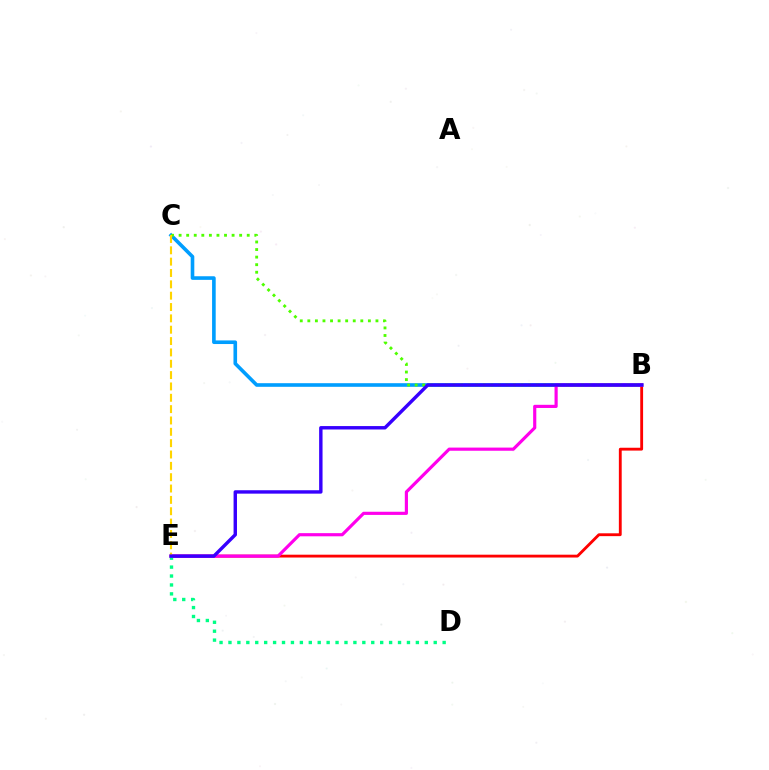{('B', 'C'): [{'color': '#009eff', 'line_style': 'solid', 'thickness': 2.6}, {'color': '#4fff00', 'line_style': 'dotted', 'thickness': 2.06}], ('B', 'E'): [{'color': '#ff0000', 'line_style': 'solid', 'thickness': 2.05}, {'color': '#ff00ed', 'line_style': 'solid', 'thickness': 2.27}, {'color': '#3700ff', 'line_style': 'solid', 'thickness': 2.46}], ('D', 'E'): [{'color': '#00ff86', 'line_style': 'dotted', 'thickness': 2.42}], ('C', 'E'): [{'color': '#ffd500', 'line_style': 'dashed', 'thickness': 1.54}]}